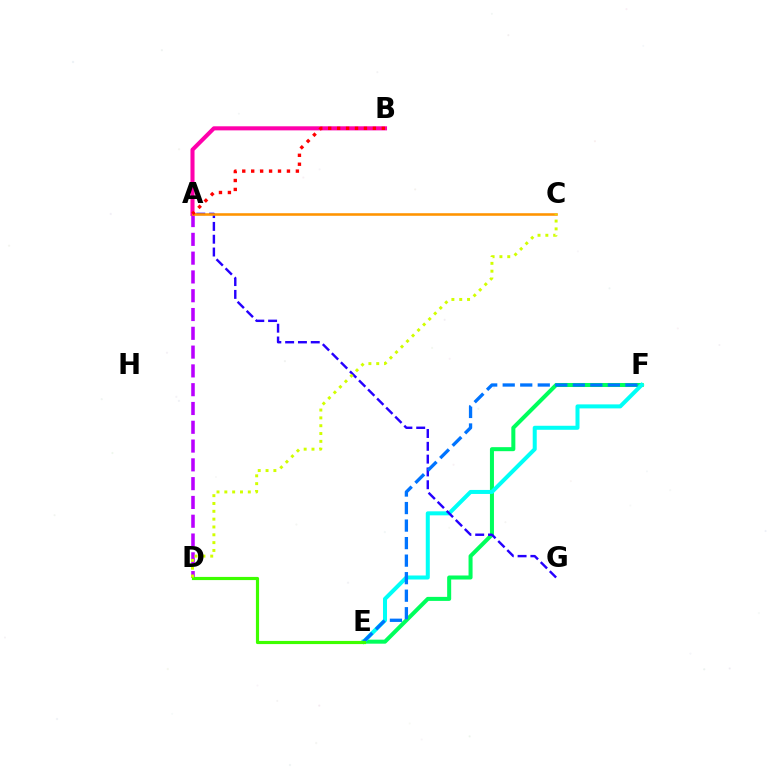{('E', 'F'): [{'color': '#00ff5c', 'line_style': 'solid', 'thickness': 2.9}, {'color': '#00fff6', 'line_style': 'solid', 'thickness': 2.89}, {'color': '#0074ff', 'line_style': 'dashed', 'thickness': 2.38}], ('A', 'D'): [{'color': '#b900ff', 'line_style': 'dashed', 'thickness': 2.55}], ('A', 'B'): [{'color': '#ff00ac', 'line_style': 'solid', 'thickness': 2.93}, {'color': '#ff0000', 'line_style': 'dotted', 'thickness': 2.43}], ('A', 'G'): [{'color': '#2500ff', 'line_style': 'dashed', 'thickness': 1.74}], ('A', 'C'): [{'color': '#ff9400', 'line_style': 'solid', 'thickness': 1.85}], ('D', 'E'): [{'color': '#3dff00', 'line_style': 'solid', 'thickness': 2.28}], ('C', 'D'): [{'color': '#d1ff00', 'line_style': 'dotted', 'thickness': 2.13}]}